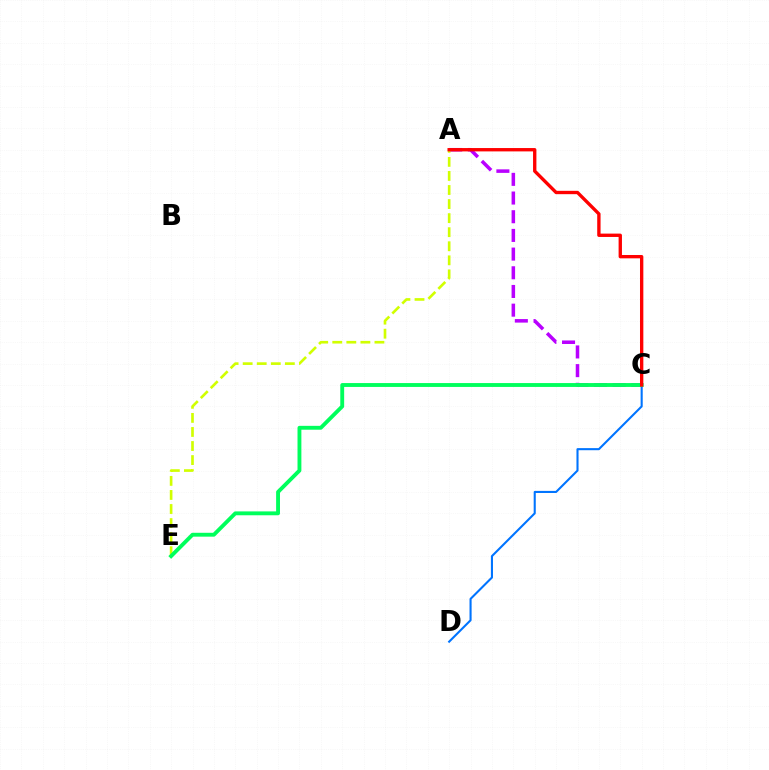{('C', 'D'): [{'color': '#0074ff', 'line_style': 'solid', 'thickness': 1.5}], ('A', 'C'): [{'color': '#b900ff', 'line_style': 'dashed', 'thickness': 2.54}, {'color': '#ff0000', 'line_style': 'solid', 'thickness': 2.41}], ('A', 'E'): [{'color': '#d1ff00', 'line_style': 'dashed', 'thickness': 1.91}], ('C', 'E'): [{'color': '#00ff5c', 'line_style': 'solid', 'thickness': 2.79}]}